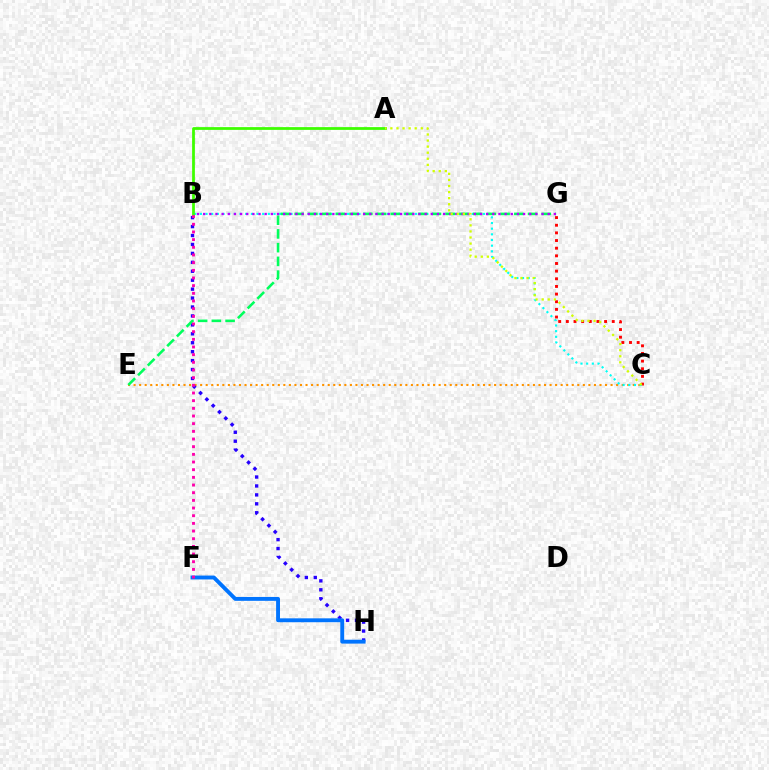{('C', 'E'): [{'color': '#ff9400', 'line_style': 'dotted', 'thickness': 1.51}], ('B', 'H'): [{'color': '#2500ff', 'line_style': 'dotted', 'thickness': 2.43}], ('C', 'G'): [{'color': '#ff0000', 'line_style': 'dotted', 'thickness': 2.08}], ('F', 'H'): [{'color': '#0074ff', 'line_style': 'solid', 'thickness': 2.8}], ('B', 'C'): [{'color': '#00fff6', 'line_style': 'dotted', 'thickness': 1.54}], ('E', 'G'): [{'color': '#00ff5c', 'line_style': 'dashed', 'thickness': 1.86}], ('B', 'G'): [{'color': '#b900ff', 'line_style': 'dotted', 'thickness': 1.67}], ('A', 'B'): [{'color': '#3dff00', 'line_style': 'solid', 'thickness': 1.99}], ('A', 'C'): [{'color': '#d1ff00', 'line_style': 'dotted', 'thickness': 1.65}], ('B', 'F'): [{'color': '#ff00ac', 'line_style': 'dotted', 'thickness': 2.08}]}